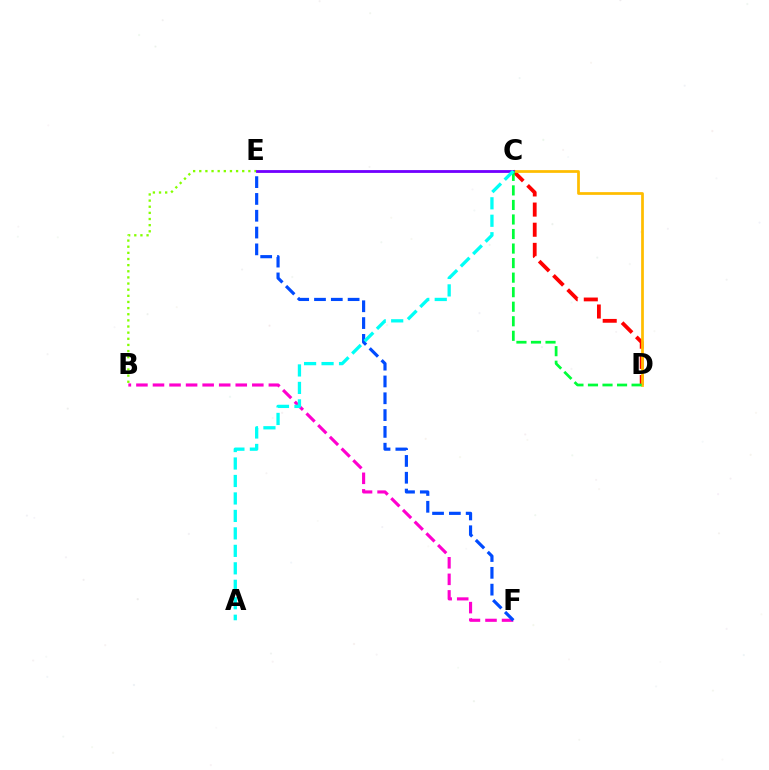{('B', 'E'): [{'color': '#84ff00', 'line_style': 'dotted', 'thickness': 1.67}], ('B', 'F'): [{'color': '#ff00cf', 'line_style': 'dashed', 'thickness': 2.25}], ('C', 'D'): [{'color': '#ff0000', 'line_style': 'dashed', 'thickness': 2.74}, {'color': '#ffbd00', 'line_style': 'solid', 'thickness': 1.97}, {'color': '#00ff39', 'line_style': 'dashed', 'thickness': 1.98}], ('C', 'E'): [{'color': '#7200ff', 'line_style': 'solid', 'thickness': 2.02}], ('E', 'F'): [{'color': '#004bff', 'line_style': 'dashed', 'thickness': 2.28}], ('A', 'C'): [{'color': '#00fff6', 'line_style': 'dashed', 'thickness': 2.37}]}